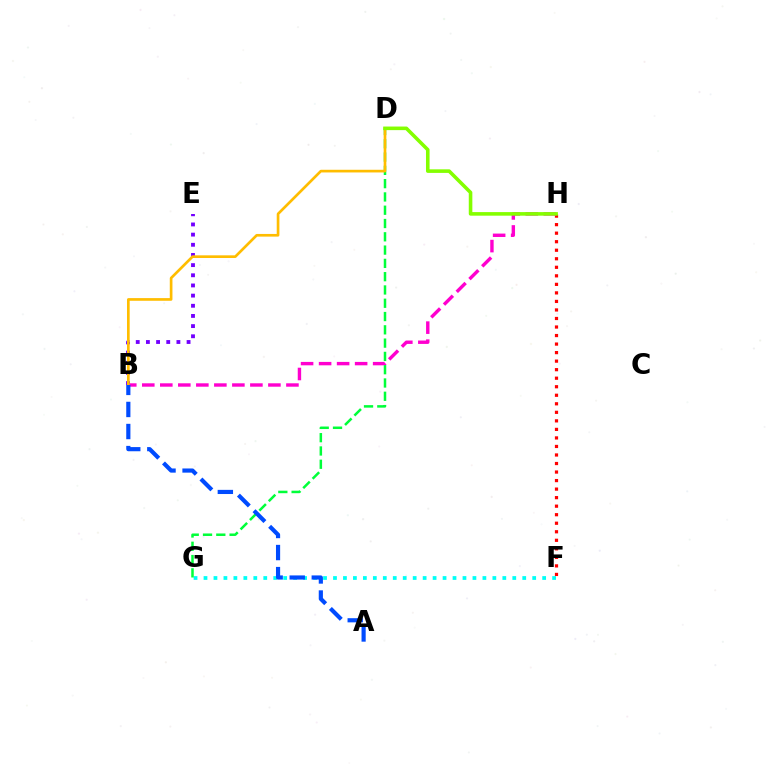{('B', 'E'): [{'color': '#7200ff', 'line_style': 'dotted', 'thickness': 2.76}], ('F', 'H'): [{'color': '#ff0000', 'line_style': 'dotted', 'thickness': 2.32}], ('B', 'H'): [{'color': '#ff00cf', 'line_style': 'dashed', 'thickness': 2.45}], ('F', 'G'): [{'color': '#00fff6', 'line_style': 'dotted', 'thickness': 2.71}], ('D', 'G'): [{'color': '#00ff39', 'line_style': 'dashed', 'thickness': 1.81}], ('B', 'D'): [{'color': '#ffbd00', 'line_style': 'solid', 'thickness': 1.93}], ('D', 'H'): [{'color': '#84ff00', 'line_style': 'solid', 'thickness': 2.58}], ('A', 'B'): [{'color': '#004bff', 'line_style': 'dashed', 'thickness': 3.0}]}